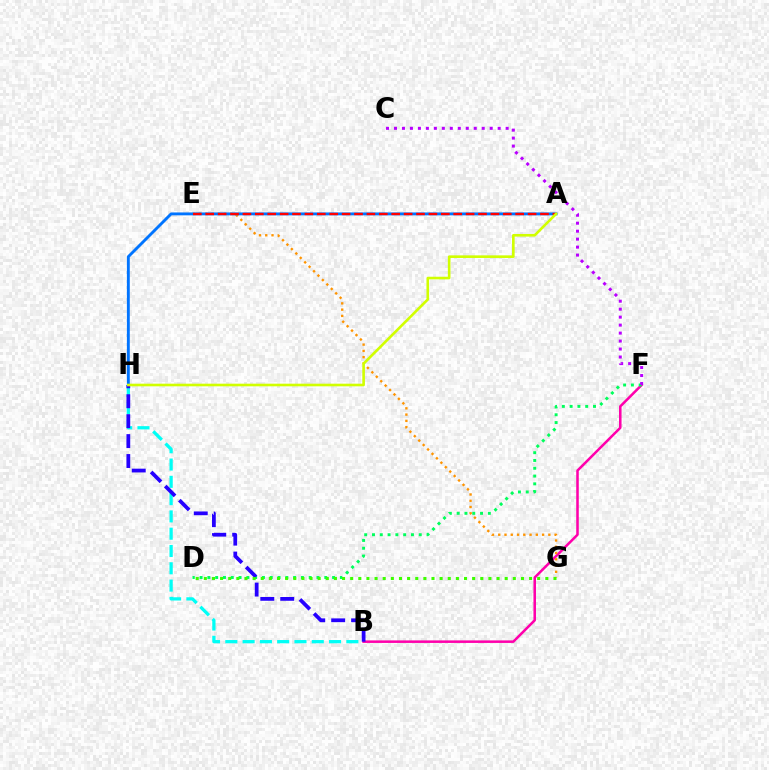{('B', 'F'): [{'color': '#ff00ac', 'line_style': 'solid', 'thickness': 1.83}], ('B', 'H'): [{'color': '#00fff6', 'line_style': 'dashed', 'thickness': 2.35}, {'color': '#2500ff', 'line_style': 'dashed', 'thickness': 2.71}], ('E', 'G'): [{'color': '#ff9400', 'line_style': 'dotted', 'thickness': 1.7}], ('D', 'F'): [{'color': '#00ff5c', 'line_style': 'dotted', 'thickness': 2.12}], ('A', 'H'): [{'color': '#0074ff', 'line_style': 'solid', 'thickness': 2.08}, {'color': '#d1ff00', 'line_style': 'solid', 'thickness': 1.89}], ('C', 'F'): [{'color': '#b900ff', 'line_style': 'dotted', 'thickness': 2.17}], ('A', 'E'): [{'color': '#ff0000', 'line_style': 'dashed', 'thickness': 1.68}], ('D', 'G'): [{'color': '#3dff00', 'line_style': 'dotted', 'thickness': 2.21}]}